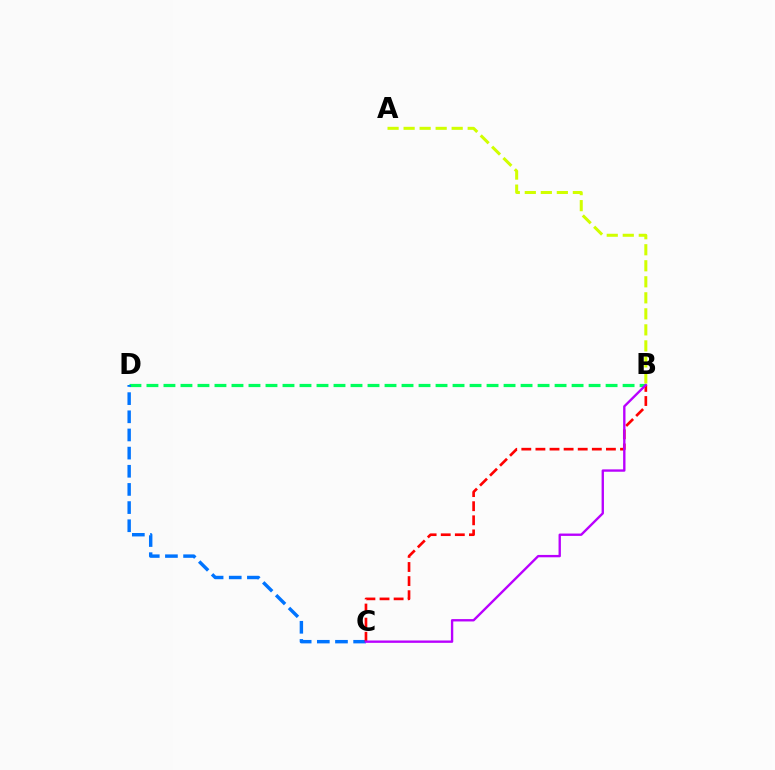{('B', 'D'): [{'color': '#00ff5c', 'line_style': 'dashed', 'thickness': 2.31}], ('C', 'D'): [{'color': '#0074ff', 'line_style': 'dashed', 'thickness': 2.47}], ('B', 'C'): [{'color': '#ff0000', 'line_style': 'dashed', 'thickness': 1.92}, {'color': '#b900ff', 'line_style': 'solid', 'thickness': 1.7}], ('A', 'B'): [{'color': '#d1ff00', 'line_style': 'dashed', 'thickness': 2.18}]}